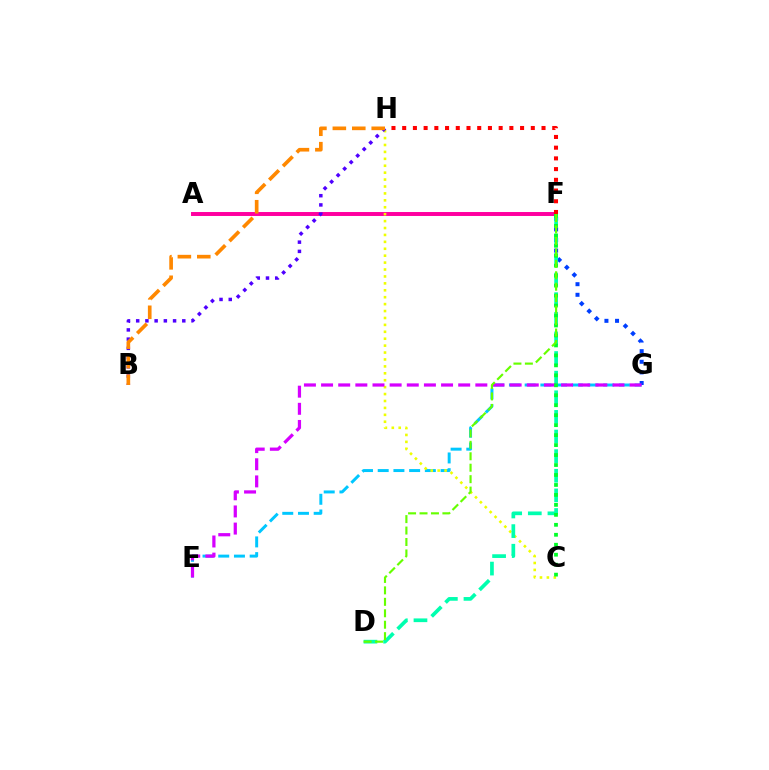{('E', 'G'): [{'color': '#00c7ff', 'line_style': 'dashed', 'thickness': 2.13}, {'color': '#d600ff', 'line_style': 'dashed', 'thickness': 2.33}], ('A', 'F'): [{'color': '#ff00a0', 'line_style': 'solid', 'thickness': 2.85}], ('C', 'H'): [{'color': '#eeff00', 'line_style': 'dotted', 'thickness': 1.88}], ('B', 'H'): [{'color': '#4f00ff', 'line_style': 'dotted', 'thickness': 2.51}, {'color': '#ff8800', 'line_style': 'dashed', 'thickness': 2.64}], ('F', 'G'): [{'color': '#003fff', 'line_style': 'dotted', 'thickness': 2.88}], ('D', 'F'): [{'color': '#00ffaf', 'line_style': 'dashed', 'thickness': 2.67}, {'color': '#66ff00', 'line_style': 'dashed', 'thickness': 1.56}], ('F', 'H'): [{'color': '#ff0000', 'line_style': 'dotted', 'thickness': 2.91}], ('C', 'F'): [{'color': '#00ff27', 'line_style': 'dotted', 'thickness': 2.71}]}